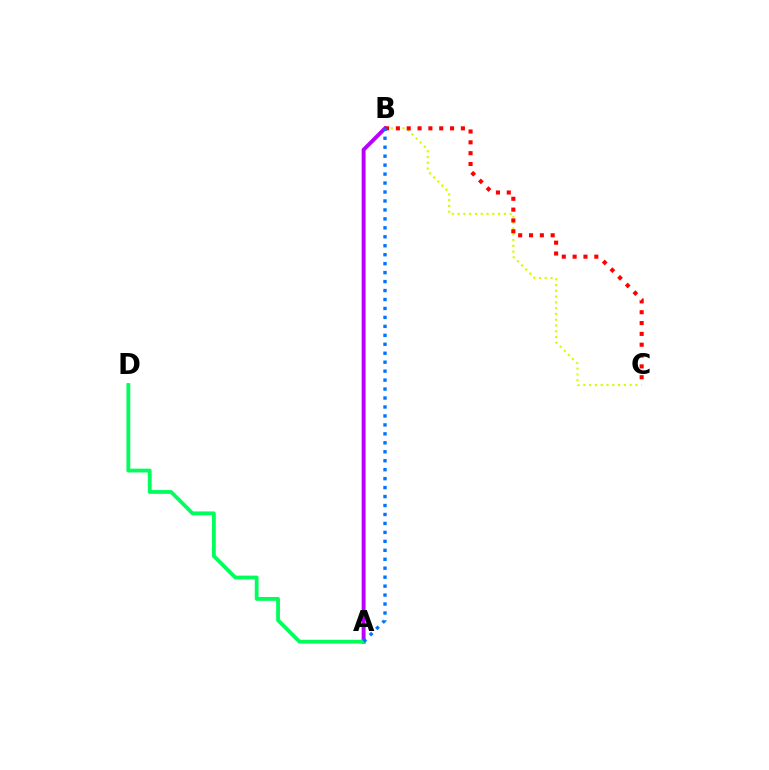{('B', 'C'): [{'color': '#d1ff00', 'line_style': 'dotted', 'thickness': 1.57}, {'color': '#ff0000', 'line_style': 'dotted', 'thickness': 2.94}], ('A', 'B'): [{'color': '#b900ff', 'line_style': 'solid', 'thickness': 2.8}, {'color': '#0074ff', 'line_style': 'dotted', 'thickness': 2.43}], ('A', 'D'): [{'color': '#00ff5c', 'line_style': 'solid', 'thickness': 2.74}]}